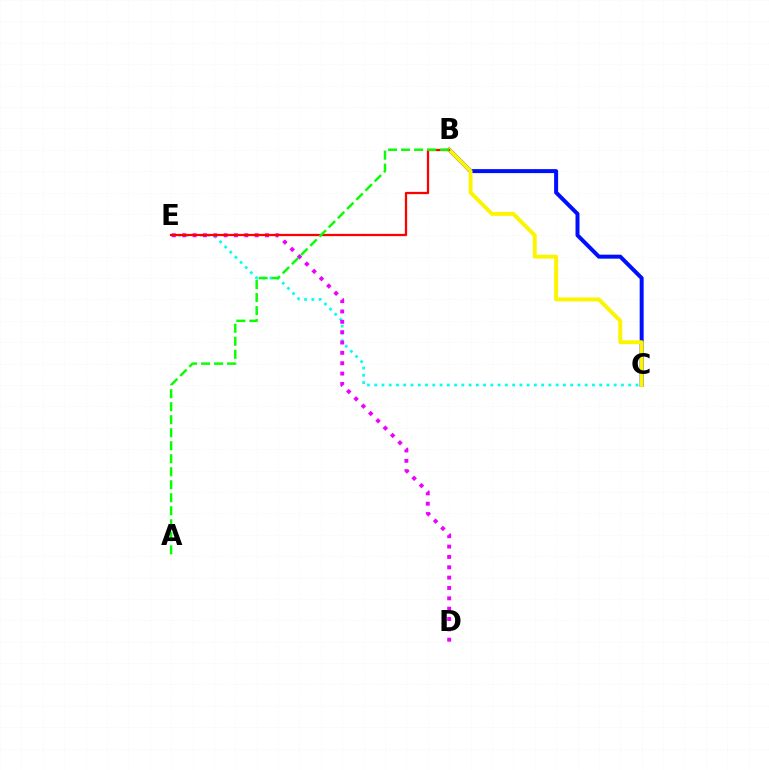{('B', 'C'): [{'color': '#0010ff', 'line_style': 'solid', 'thickness': 2.87}, {'color': '#fcf500', 'line_style': 'solid', 'thickness': 2.83}], ('C', 'E'): [{'color': '#00fff6', 'line_style': 'dotted', 'thickness': 1.97}], ('D', 'E'): [{'color': '#ee00ff', 'line_style': 'dotted', 'thickness': 2.81}], ('B', 'E'): [{'color': '#ff0000', 'line_style': 'solid', 'thickness': 1.63}], ('A', 'B'): [{'color': '#08ff00', 'line_style': 'dashed', 'thickness': 1.77}]}